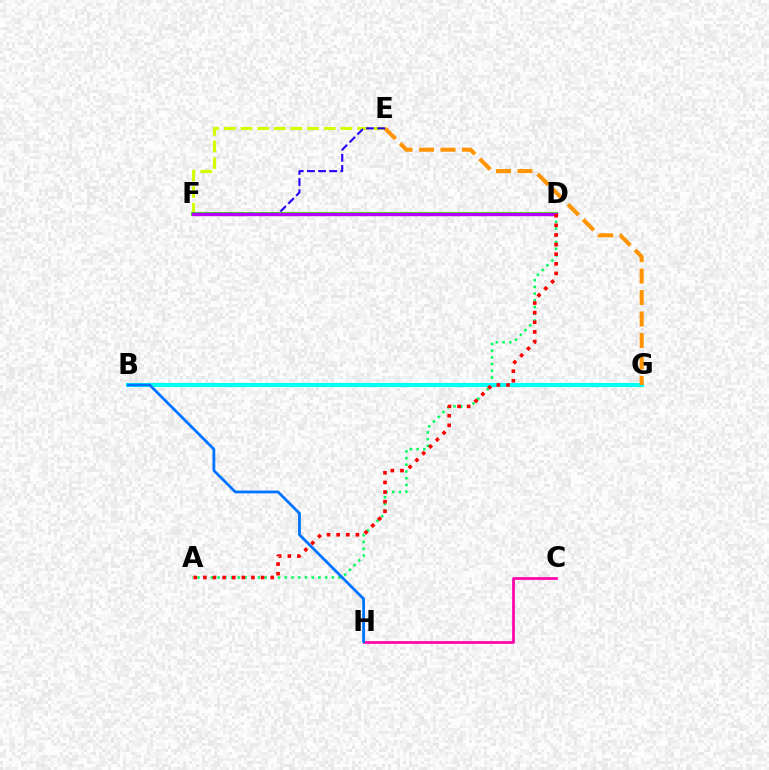{('A', 'D'): [{'color': '#00ff5c', 'line_style': 'dotted', 'thickness': 1.82}, {'color': '#ff0000', 'line_style': 'dotted', 'thickness': 2.61}], ('B', 'G'): [{'color': '#00fff6', 'line_style': 'solid', 'thickness': 2.92}], ('E', 'F'): [{'color': '#d1ff00', 'line_style': 'dashed', 'thickness': 2.26}, {'color': '#2500ff', 'line_style': 'dashed', 'thickness': 1.52}], ('E', 'G'): [{'color': '#ff9400', 'line_style': 'dashed', 'thickness': 2.91}], ('D', 'F'): [{'color': '#3dff00', 'line_style': 'solid', 'thickness': 2.92}, {'color': '#b900ff', 'line_style': 'solid', 'thickness': 2.44}], ('C', 'H'): [{'color': '#ff00ac', 'line_style': 'solid', 'thickness': 1.95}], ('B', 'H'): [{'color': '#0074ff', 'line_style': 'solid', 'thickness': 2.0}]}